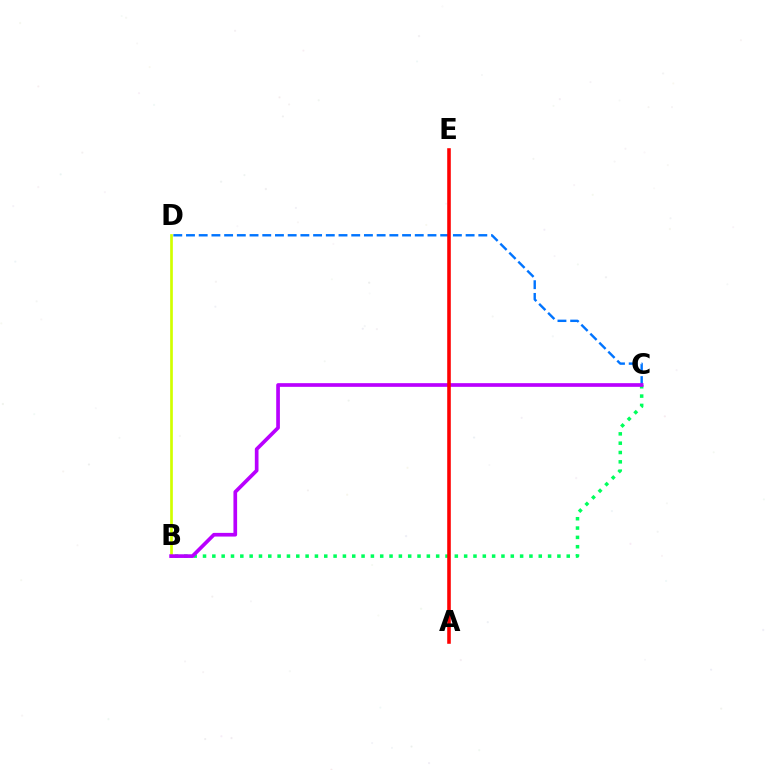{('B', 'C'): [{'color': '#00ff5c', 'line_style': 'dotted', 'thickness': 2.53}, {'color': '#b900ff', 'line_style': 'solid', 'thickness': 2.65}], ('B', 'D'): [{'color': '#d1ff00', 'line_style': 'solid', 'thickness': 1.94}], ('C', 'D'): [{'color': '#0074ff', 'line_style': 'dashed', 'thickness': 1.73}], ('A', 'E'): [{'color': '#ff0000', 'line_style': 'solid', 'thickness': 2.58}]}